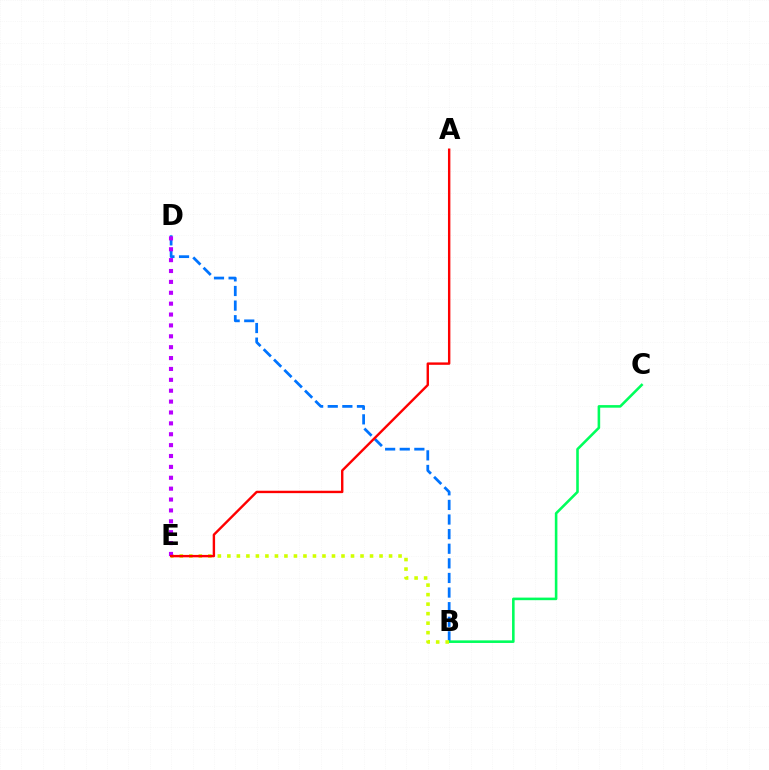{('B', 'D'): [{'color': '#0074ff', 'line_style': 'dashed', 'thickness': 1.98}], ('B', 'C'): [{'color': '#00ff5c', 'line_style': 'solid', 'thickness': 1.86}], ('B', 'E'): [{'color': '#d1ff00', 'line_style': 'dotted', 'thickness': 2.58}], ('D', 'E'): [{'color': '#b900ff', 'line_style': 'dotted', 'thickness': 2.96}], ('A', 'E'): [{'color': '#ff0000', 'line_style': 'solid', 'thickness': 1.73}]}